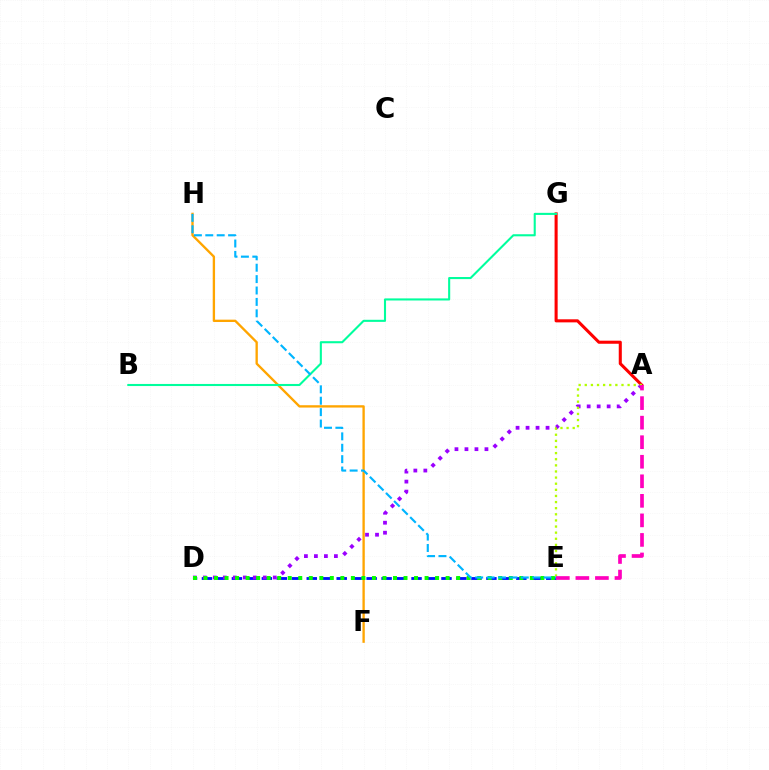{('A', 'G'): [{'color': '#ff0000', 'line_style': 'solid', 'thickness': 2.21}], ('D', 'E'): [{'color': '#0010ff', 'line_style': 'dashed', 'thickness': 2.03}, {'color': '#08ff00', 'line_style': 'dotted', 'thickness': 2.86}], ('F', 'H'): [{'color': '#ffa500', 'line_style': 'solid', 'thickness': 1.69}], ('A', 'D'): [{'color': '#9b00ff', 'line_style': 'dotted', 'thickness': 2.72}], ('B', 'G'): [{'color': '#00ff9d', 'line_style': 'solid', 'thickness': 1.51}], ('A', 'E'): [{'color': '#b3ff00', 'line_style': 'dotted', 'thickness': 1.66}, {'color': '#ff00bd', 'line_style': 'dashed', 'thickness': 2.65}], ('E', 'H'): [{'color': '#00b5ff', 'line_style': 'dashed', 'thickness': 1.55}]}